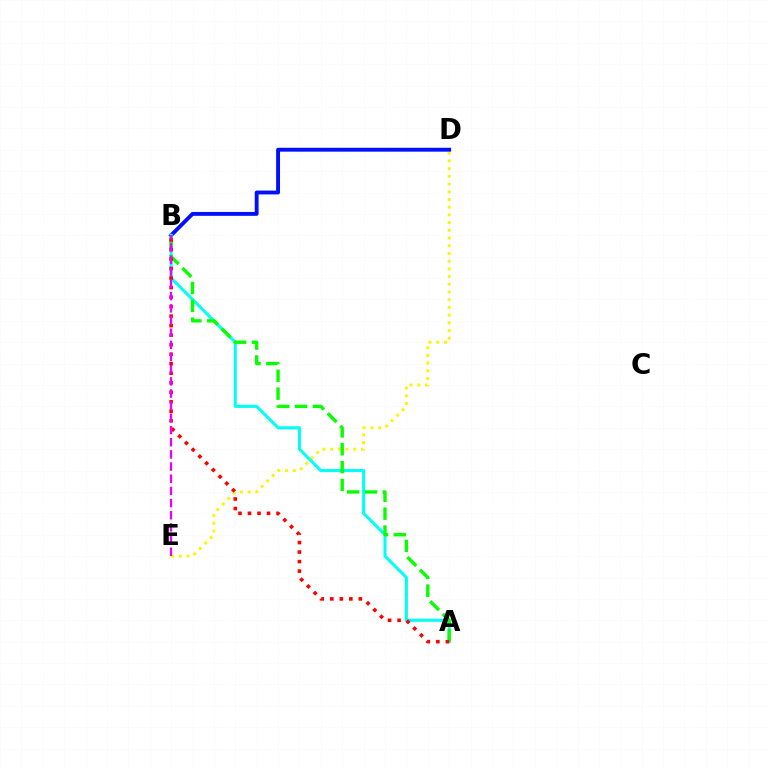{('D', 'E'): [{'color': '#fcf500', 'line_style': 'dotted', 'thickness': 2.09}], ('B', 'D'): [{'color': '#0010ff', 'line_style': 'solid', 'thickness': 2.79}], ('A', 'B'): [{'color': '#00fff6', 'line_style': 'solid', 'thickness': 2.2}, {'color': '#08ff00', 'line_style': 'dashed', 'thickness': 2.43}, {'color': '#ff0000', 'line_style': 'dotted', 'thickness': 2.59}], ('B', 'E'): [{'color': '#ee00ff', 'line_style': 'dashed', 'thickness': 1.65}]}